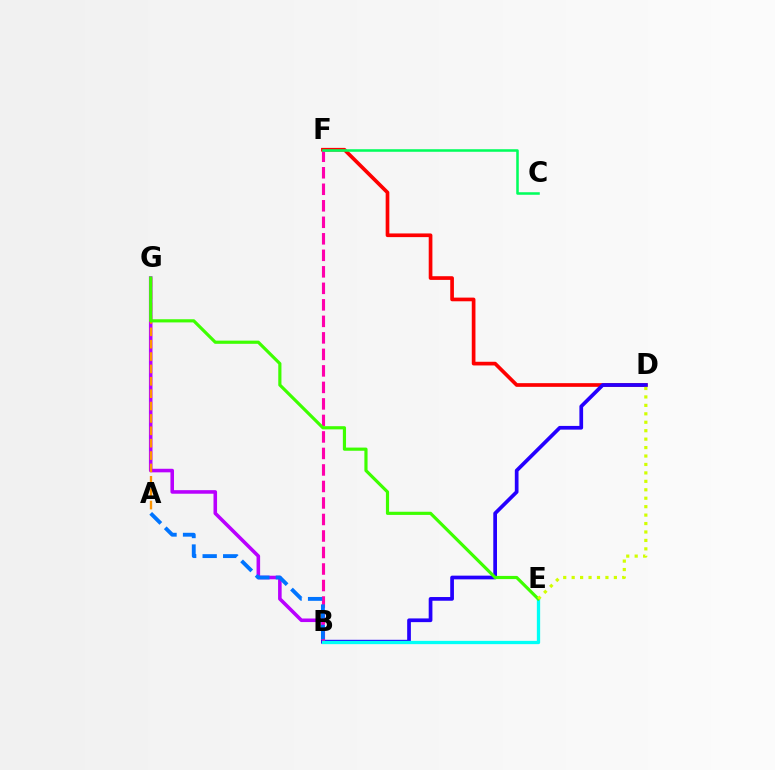{('B', 'G'): [{'color': '#b900ff', 'line_style': 'solid', 'thickness': 2.57}], ('D', 'F'): [{'color': '#ff0000', 'line_style': 'solid', 'thickness': 2.65}], ('B', 'D'): [{'color': '#2500ff', 'line_style': 'solid', 'thickness': 2.67}], ('B', 'F'): [{'color': '#ff00ac', 'line_style': 'dashed', 'thickness': 2.24}], ('B', 'E'): [{'color': '#00fff6', 'line_style': 'solid', 'thickness': 2.38}], ('A', 'G'): [{'color': '#ff9400', 'line_style': 'dashed', 'thickness': 1.68}], ('C', 'F'): [{'color': '#00ff5c', 'line_style': 'solid', 'thickness': 1.83}], ('E', 'G'): [{'color': '#3dff00', 'line_style': 'solid', 'thickness': 2.28}], ('A', 'B'): [{'color': '#0074ff', 'line_style': 'dashed', 'thickness': 2.79}], ('D', 'E'): [{'color': '#d1ff00', 'line_style': 'dotted', 'thickness': 2.29}]}